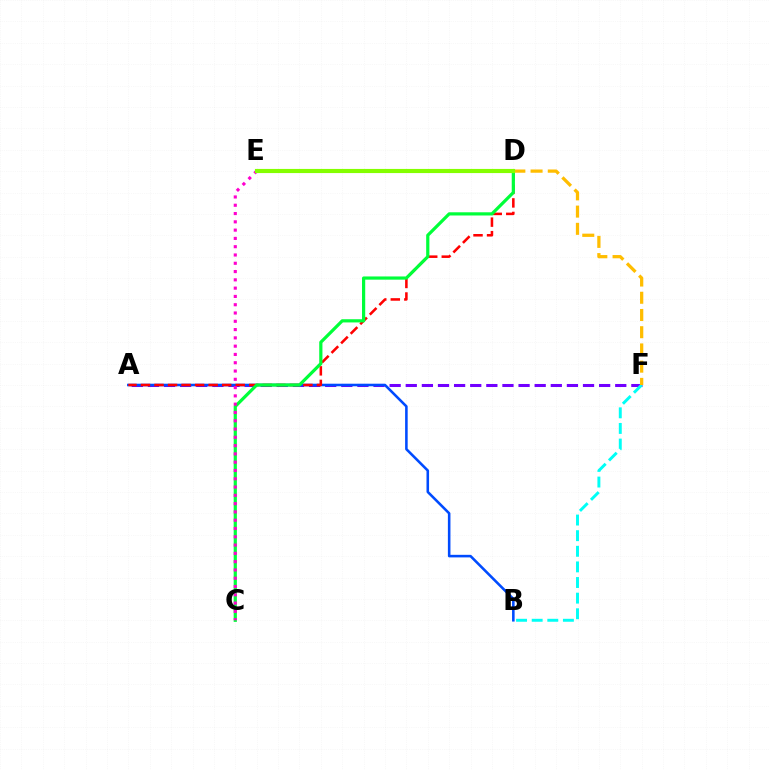{('A', 'F'): [{'color': '#7200ff', 'line_style': 'dashed', 'thickness': 2.19}], ('A', 'B'): [{'color': '#004bff', 'line_style': 'solid', 'thickness': 1.85}], ('A', 'D'): [{'color': '#ff0000', 'line_style': 'dashed', 'thickness': 1.84}], ('C', 'D'): [{'color': '#00ff39', 'line_style': 'solid', 'thickness': 2.31}], ('C', 'E'): [{'color': '#ff00cf', 'line_style': 'dotted', 'thickness': 2.25}], ('B', 'F'): [{'color': '#00fff6', 'line_style': 'dashed', 'thickness': 2.12}], ('D', 'F'): [{'color': '#ffbd00', 'line_style': 'dashed', 'thickness': 2.34}], ('D', 'E'): [{'color': '#84ff00', 'line_style': 'solid', 'thickness': 2.98}]}